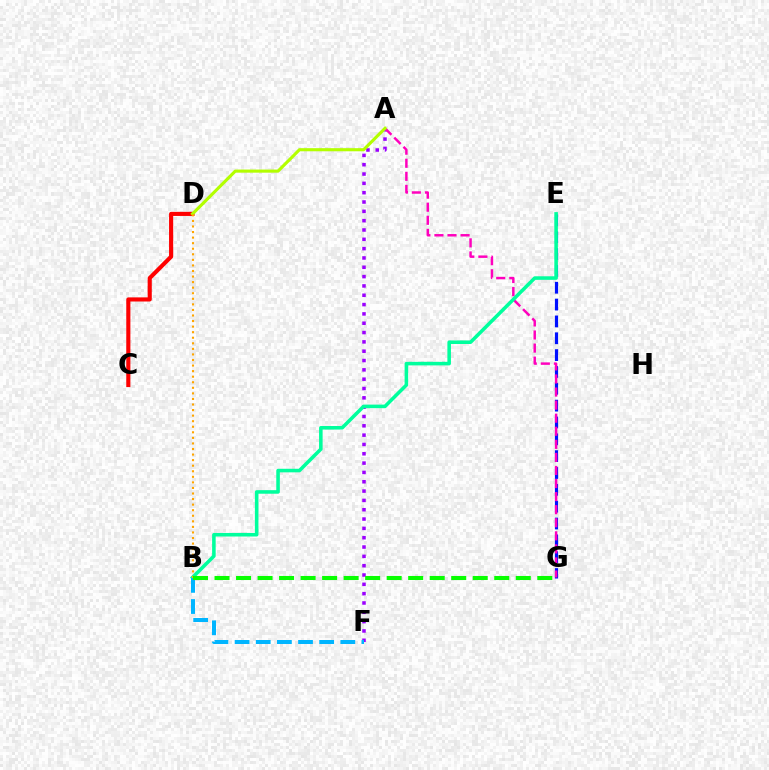{('A', 'F'): [{'color': '#9b00ff', 'line_style': 'dotted', 'thickness': 2.53}], ('E', 'G'): [{'color': '#0010ff', 'line_style': 'dashed', 'thickness': 2.29}], ('A', 'G'): [{'color': '#ff00bd', 'line_style': 'dashed', 'thickness': 1.78}], ('C', 'D'): [{'color': '#ff0000', 'line_style': 'solid', 'thickness': 2.96}], ('B', 'E'): [{'color': '#00ff9d', 'line_style': 'solid', 'thickness': 2.56}], ('B', 'F'): [{'color': '#00b5ff', 'line_style': 'dashed', 'thickness': 2.87}], ('A', 'D'): [{'color': '#b3ff00', 'line_style': 'solid', 'thickness': 2.25}], ('B', 'D'): [{'color': '#ffa500', 'line_style': 'dotted', 'thickness': 1.51}], ('B', 'G'): [{'color': '#08ff00', 'line_style': 'dashed', 'thickness': 2.92}]}